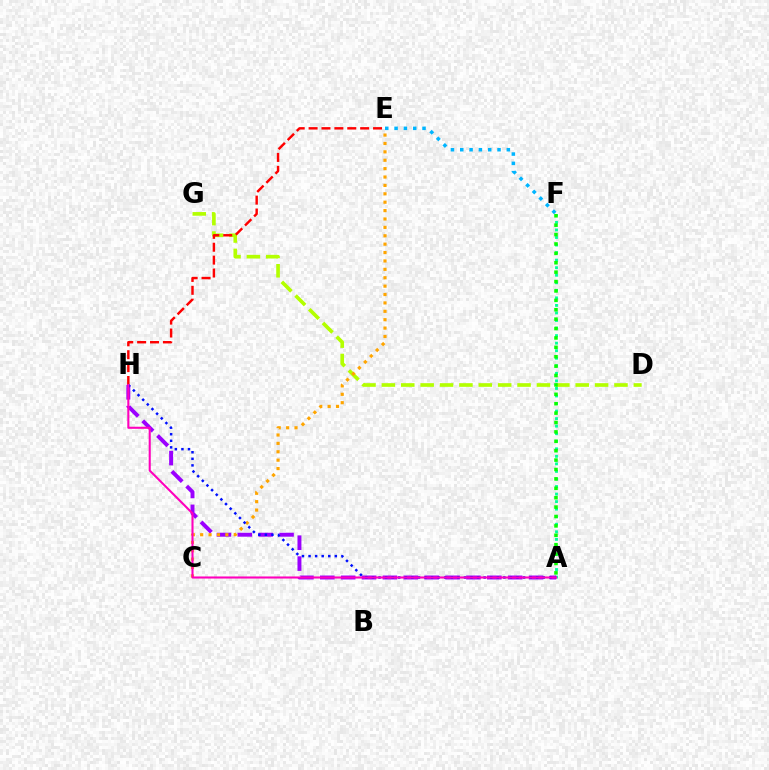{('E', 'F'): [{'color': '#00b5ff', 'line_style': 'dotted', 'thickness': 2.53}], ('A', 'F'): [{'color': '#00ff9d', 'line_style': 'dotted', 'thickness': 2.05}, {'color': '#08ff00', 'line_style': 'dotted', 'thickness': 2.55}], ('D', 'G'): [{'color': '#b3ff00', 'line_style': 'dashed', 'thickness': 2.63}], ('A', 'H'): [{'color': '#9b00ff', 'line_style': 'dashed', 'thickness': 2.84}, {'color': '#0010ff', 'line_style': 'dotted', 'thickness': 1.78}, {'color': '#ff00bd', 'line_style': 'solid', 'thickness': 1.5}], ('E', 'H'): [{'color': '#ff0000', 'line_style': 'dashed', 'thickness': 1.75}], ('C', 'E'): [{'color': '#ffa500', 'line_style': 'dotted', 'thickness': 2.28}]}